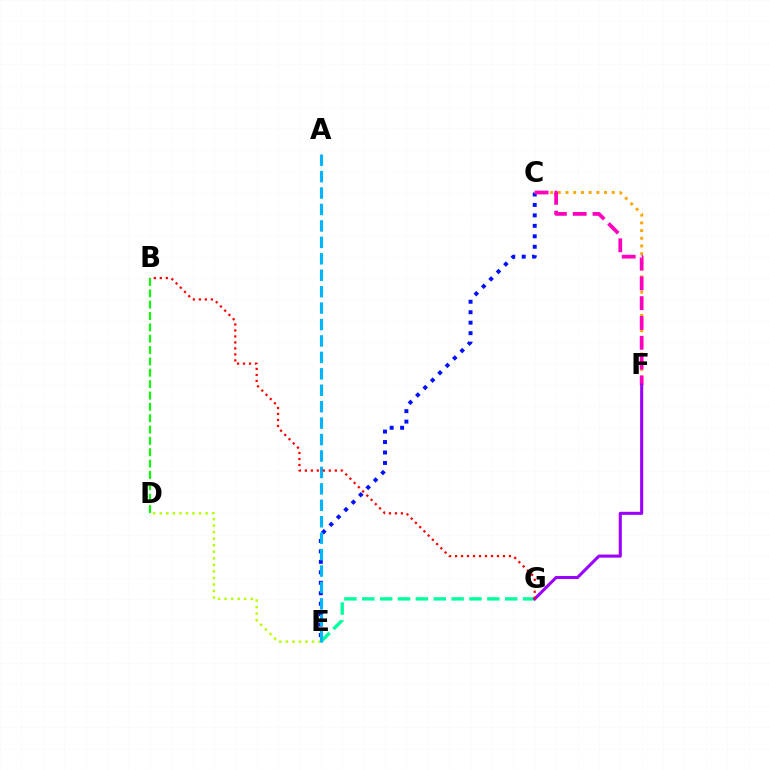{('C', 'E'): [{'color': '#0010ff', 'line_style': 'dotted', 'thickness': 2.84}], ('C', 'F'): [{'color': '#ffa500', 'line_style': 'dotted', 'thickness': 2.09}, {'color': '#ff00bd', 'line_style': 'dashed', 'thickness': 2.69}], ('B', 'D'): [{'color': '#08ff00', 'line_style': 'dashed', 'thickness': 1.54}], ('D', 'E'): [{'color': '#b3ff00', 'line_style': 'dotted', 'thickness': 1.78}], ('E', 'G'): [{'color': '#00ff9d', 'line_style': 'dashed', 'thickness': 2.43}], ('A', 'E'): [{'color': '#00b5ff', 'line_style': 'dashed', 'thickness': 2.23}], ('F', 'G'): [{'color': '#9b00ff', 'line_style': 'solid', 'thickness': 2.21}], ('B', 'G'): [{'color': '#ff0000', 'line_style': 'dotted', 'thickness': 1.63}]}